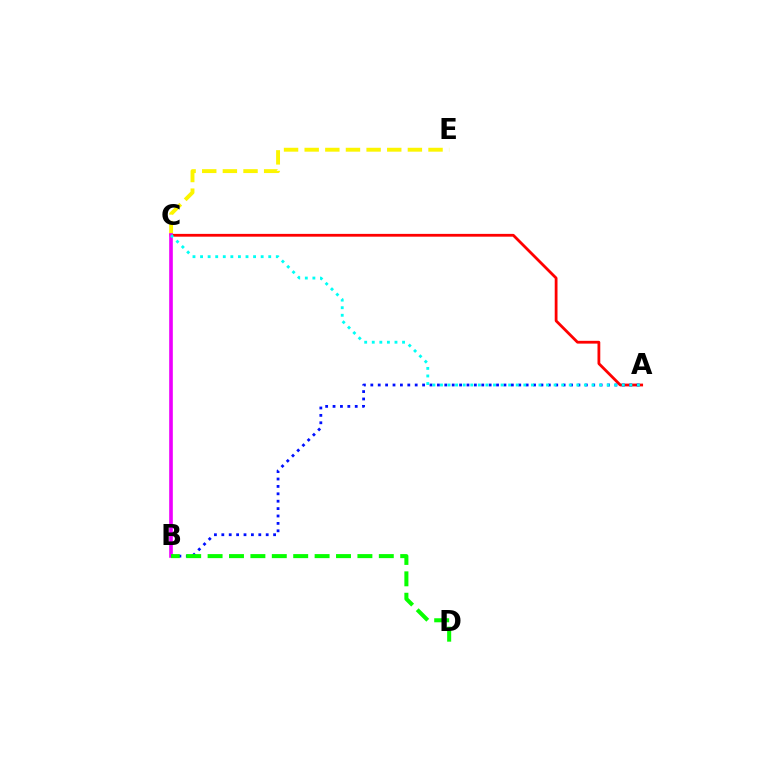{('C', 'E'): [{'color': '#fcf500', 'line_style': 'dashed', 'thickness': 2.8}], ('A', 'C'): [{'color': '#ff0000', 'line_style': 'solid', 'thickness': 2.01}, {'color': '#00fff6', 'line_style': 'dotted', 'thickness': 2.06}], ('B', 'C'): [{'color': '#ee00ff', 'line_style': 'solid', 'thickness': 2.62}], ('A', 'B'): [{'color': '#0010ff', 'line_style': 'dotted', 'thickness': 2.01}], ('B', 'D'): [{'color': '#08ff00', 'line_style': 'dashed', 'thickness': 2.91}]}